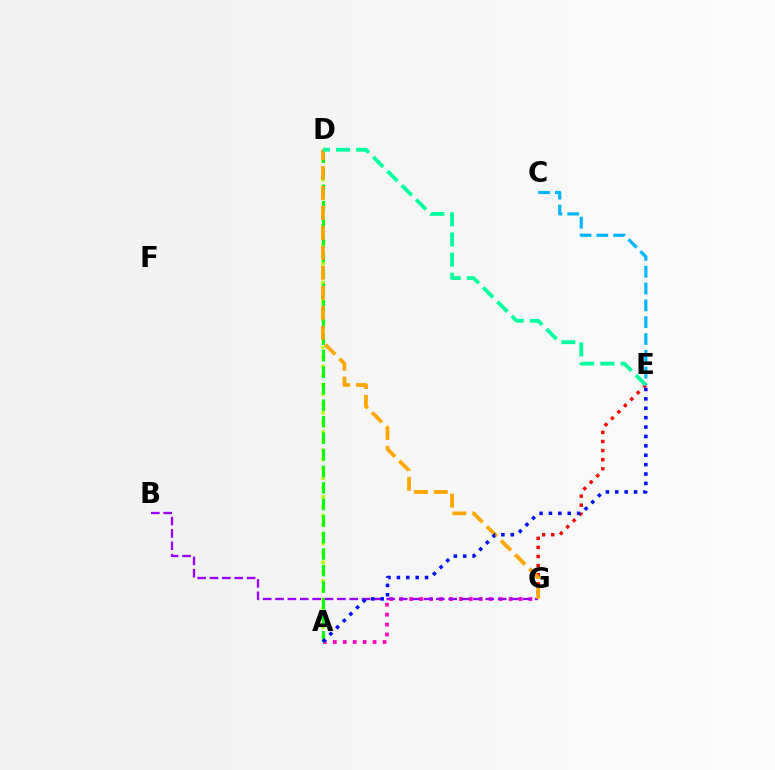{('A', 'G'): [{'color': '#ff00bd', 'line_style': 'dotted', 'thickness': 2.7}], ('A', 'D'): [{'color': '#b3ff00', 'line_style': 'dotted', 'thickness': 2.53}, {'color': '#08ff00', 'line_style': 'dashed', 'thickness': 2.25}], ('C', 'E'): [{'color': '#00b5ff', 'line_style': 'dashed', 'thickness': 2.29}], ('E', 'G'): [{'color': '#ff0000', 'line_style': 'dotted', 'thickness': 2.47}], ('B', 'G'): [{'color': '#9b00ff', 'line_style': 'dashed', 'thickness': 1.68}], ('D', 'G'): [{'color': '#ffa500', 'line_style': 'dashed', 'thickness': 2.71}], ('A', 'E'): [{'color': '#0010ff', 'line_style': 'dotted', 'thickness': 2.55}], ('D', 'E'): [{'color': '#00ff9d', 'line_style': 'dashed', 'thickness': 2.74}]}